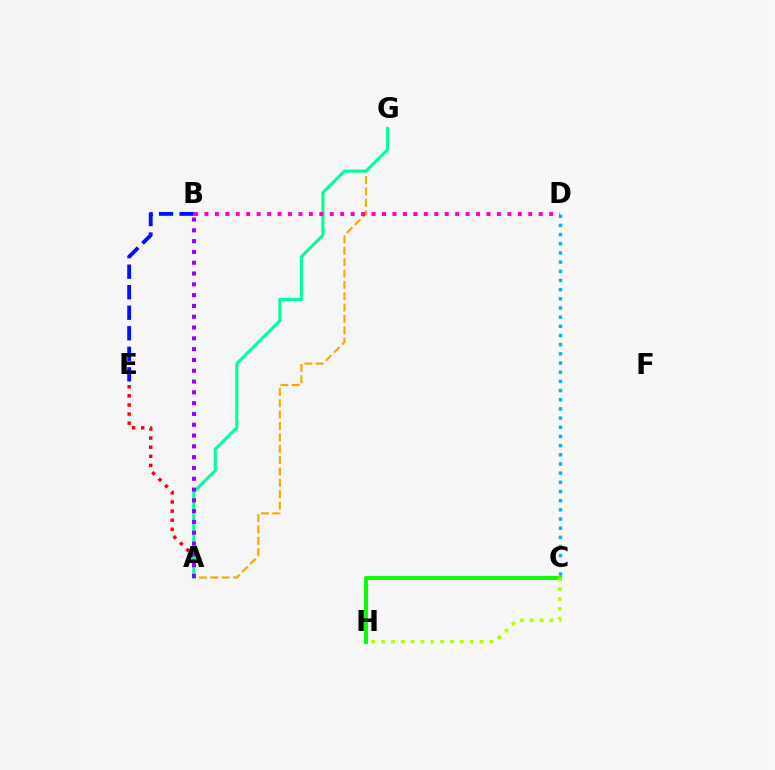{('A', 'E'): [{'color': '#ff0000', 'line_style': 'dotted', 'thickness': 2.48}], ('C', 'H'): [{'color': '#08ff00', 'line_style': 'solid', 'thickness': 2.8}, {'color': '#b3ff00', 'line_style': 'dotted', 'thickness': 2.67}], ('A', 'G'): [{'color': '#ffa500', 'line_style': 'dashed', 'thickness': 1.54}, {'color': '#00ff9d', 'line_style': 'solid', 'thickness': 2.23}], ('B', 'E'): [{'color': '#0010ff', 'line_style': 'dashed', 'thickness': 2.79}], ('C', 'D'): [{'color': '#00b5ff', 'line_style': 'dotted', 'thickness': 2.49}], ('B', 'D'): [{'color': '#ff00bd', 'line_style': 'dotted', 'thickness': 2.84}], ('A', 'B'): [{'color': '#9b00ff', 'line_style': 'dotted', 'thickness': 2.93}]}